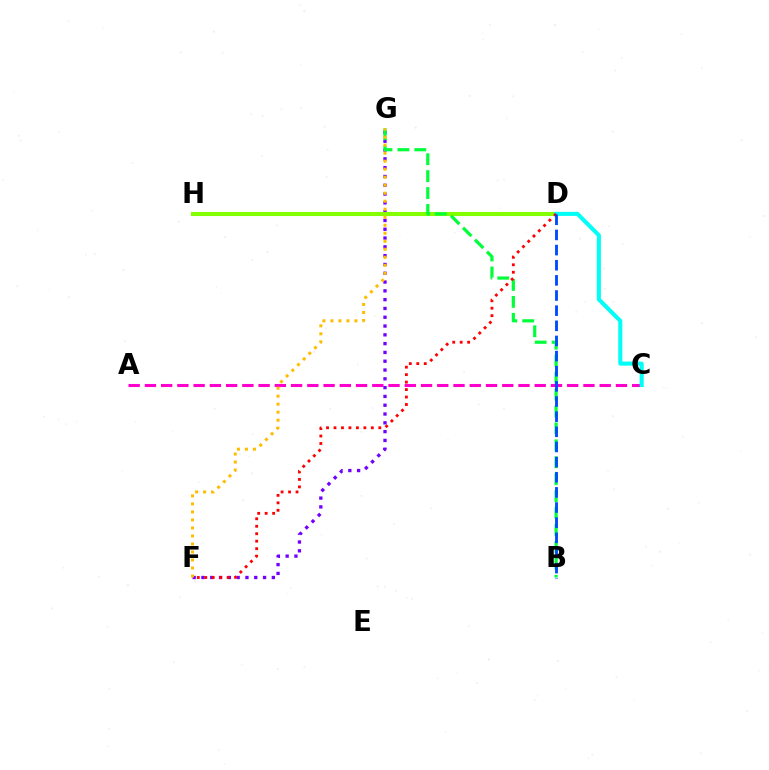{('A', 'C'): [{'color': '#ff00cf', 'line_style': 'dashed', 'thickness': 2.21}], ('F', 'G'): [{'color': '#7200ff', 'line_style': 'dotted', 'thickness': 2.39}, {'color': '#ffbd00', 'line_style': 'dotted', 'thickness': 2.18}], ('D', 'H'): [{'color': '#84ff00', 'line_style': 'solid', 'thickness': 2.93}], ('C', 'D'): [{'color': '#00fff6', 'line_style': 'solid', 'thickness': 2.91}], ('B', 'G'): [{'color': '#00ff39', 'line_style': 'dashed', 'thickness': 2.3}], ('D', 'F'): [{'color': '#ff0000', 'line_style': 'dotted', 'thickness': 2.03}], ('B', 'D'): [{'color': '#004bff', 'line_style': 'dashed', 'thickness': 2.06}]}